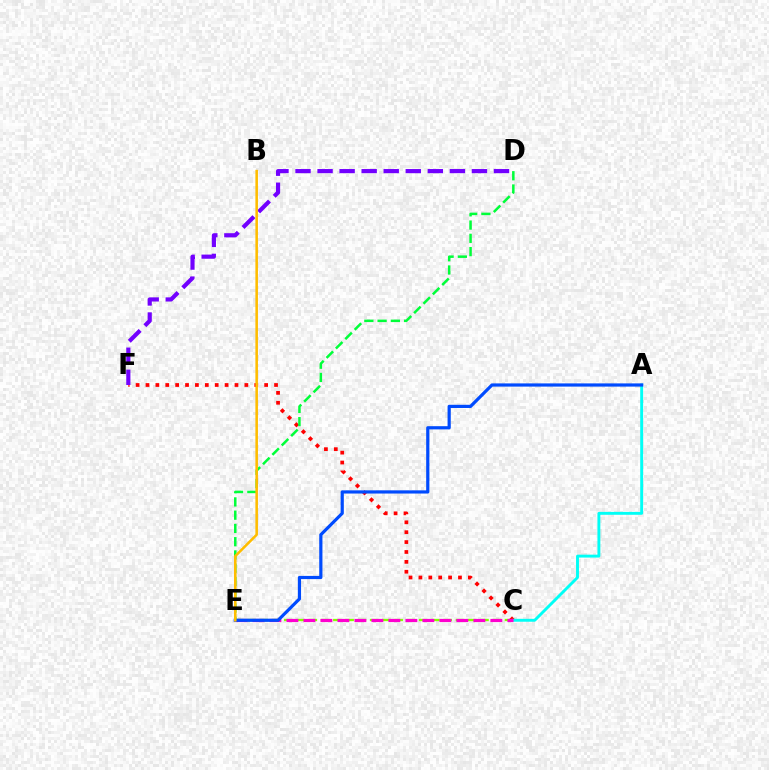{('C', 'E'): [{'color': '#84ff00', 'line_style': 'dashed', 'thickness': 1.67}, {'color': '#ff00cf', 'line_style': 'dashed', 'thickness': 2.31}], ('C', 'F'): [{'color': '#ff0000', 'line_style': 'dotted', 'thickness': 2.69}], ('A', 'C'): [{'color': '#00fff6', 'line_style': 'solid', 'thickness': 2.09}], ('D', 'F'): [{'color': '#7200ff', 'line_style': 'dashed', 'thickness': 3.0}], ('D', 'E'): [{'color': '#00ff39', 'line_style': 'dashed', 'thickness': 1.8}], ('A', 'E'): [{'color': '#004bff', 'line_style': 'solid', 'thickness': 2.3}], ('B', 'E'): [{'color': '#ffbd00', 'line_style': 'solid', 'thickness': 1.85}]}